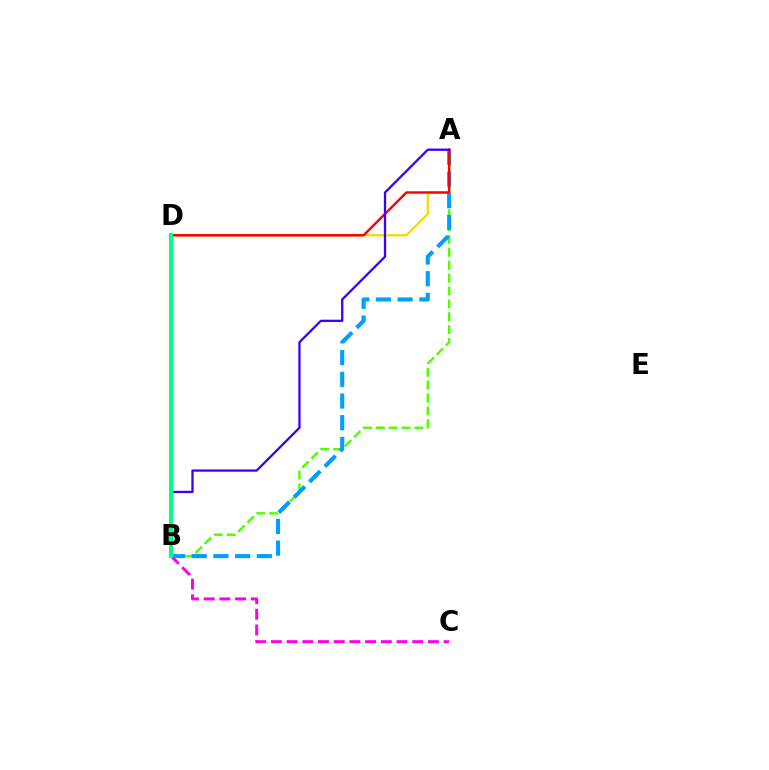{('A', 'B'): [{'color': '#4fff00', 'line_style': 'dashed', 'thickness': 1.75}, {'color': '#009eff', 'line_style': 'dashed', 'thickness': 2.95}, {'color': '#3700ff', 'line_style': 'solid', 'thickness': 1.65}], ('A', 'D'): [{'color': '#ffd500', 'line_style': 'solid', 'thickness': 1.6}, {'color': '#ff0000', 'line_style': 'solid', 'thickness': 1.76}], ('B', 'C'): [{'color': '#ff00ed', 'line_style': 'dashed', 'thickness': 2.13}], ('B', 'D'): [{'color': '#00ff86', 'line_style': 'solid', 'thickness': 2.88}]}